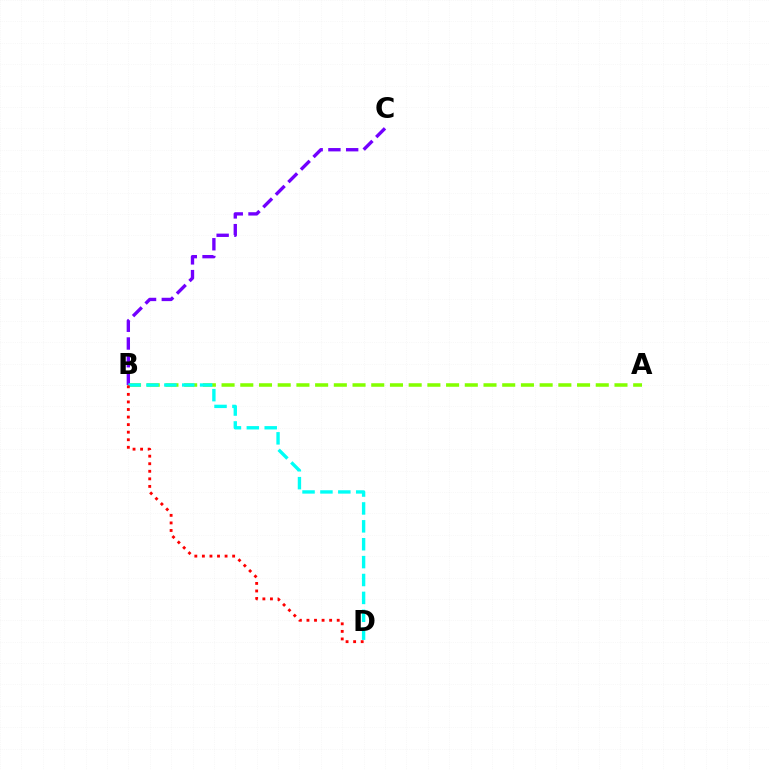{('A', 'B'): [{'color': '#84ff00', 'line_style': 'dashed', 'thickness': 2.54}], ('B', 'C'): [{'color': '#7200ff', 'line_style': 'dashed', 'thickness': 2.41}], ('B', 'D'): [{'color': '#00fff6', 'line_style': 'dashed', 'thickness': 2.43}, {'color': '#ff0000', 'line_style': 'dotted', 'thickness': 2.05}]}